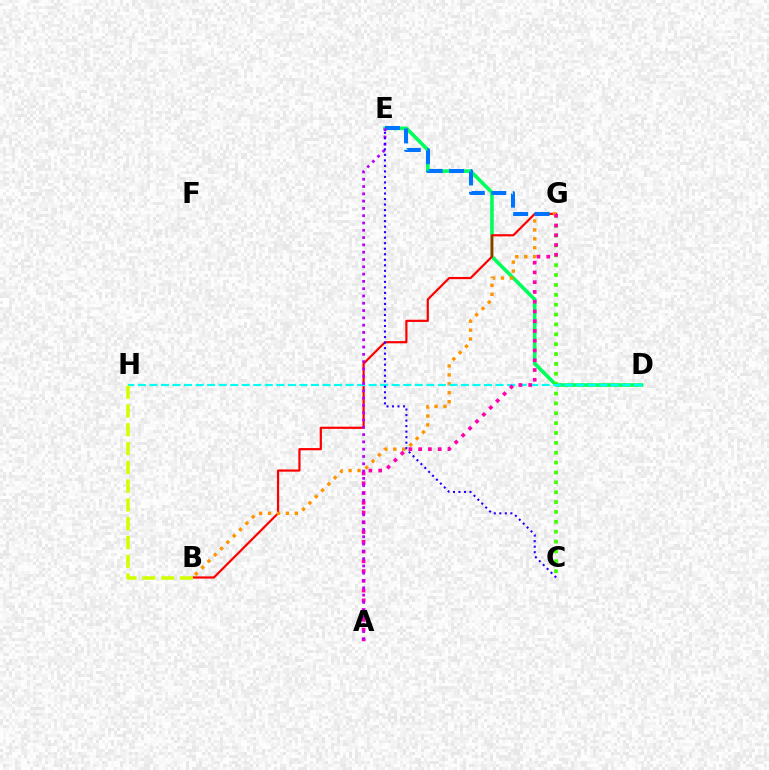{('D', 'E'): [{'color': '#00ff5c', 'line_style': 'solid', 'thickness': 2.59}], ('C', 'G'): [{'color': '#3dff00', 'line_style': 'dotted', 'thickness': 2.68}], ('B', 'G'): [{'color': '#ff0000', 'line_style': 'solid', 'thickness': 1.58}, {'color': '#ff9400', 'line_style': 'dotted', 'thickness': 2.43}], ('D', 'H'): [{'color': '#00fff6', 'line_style': 'dashed', 'thickness': 1.57}], ('E', 'G'): [{'color': '#0074ff', 'line_style': 'dashed', 'thickness': 2.91}], ('A', 'G'): [{'color': '#ff00ac', 'line_style': 'dotted', 'thickness': 2.65}], ('B', 'H'): [{'color': '#d1ff00', 'line_style': 'dashed', 'thickness': 2.55}], ('A', 'E'): [{'color': '#b900ff', 'line_style': 'dotted', 'thickness': 1.98}], ('C', 'E'): [{'color': '#2500ff', 'line_style': 'dotted', 'thickness': 1.5}]}